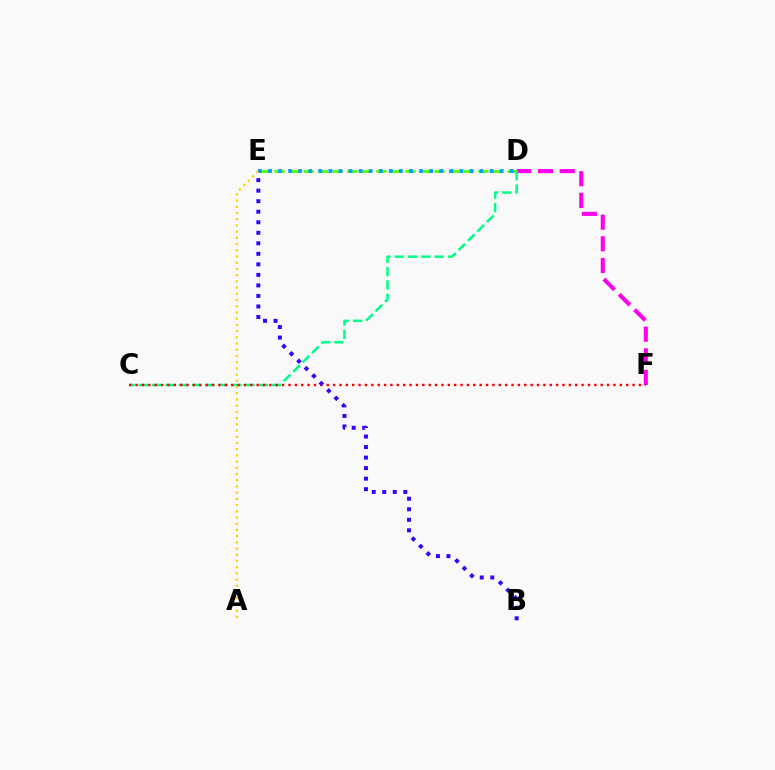{('D', 'F'): [{'color': '#ff00ed', 'line_style': 'dashed', 'thickness': 2.94}], ('D', 'E'): [{'color': '#4fff00', 'line_style': 'dashed', 'thickness': 1.98}, {'color': '#009eff', 'line_style': 'dotted', 'thickness': 2.74}], ('C', 'D'): [{'color': '#00ff86', 'line_style': 'dashed', 'thickness': 1.81}], ('C', 'F'): [{'color': '#ff0000', 'line_style': 'dotted', 'thickness': 1.73}], ('B', 'E'): [{'color': '#3700ff', 'line_style': 'dotted', 'thickness': 2.86}], ('A', 'E'): [{'color': '#ffd500', 'line_style': 'dotted', 'thickness': 1.69}]}